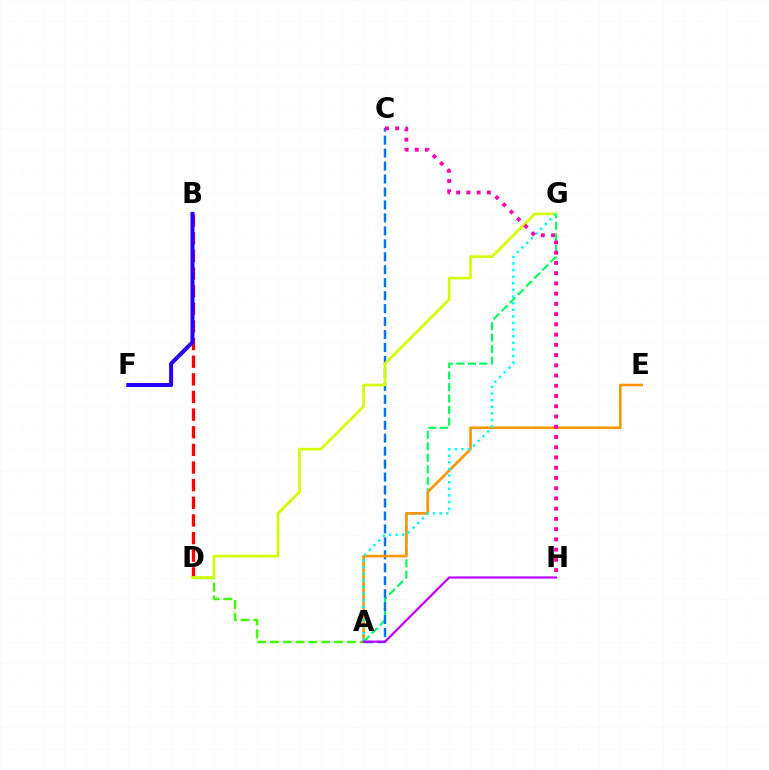{('A', 'G'): [{'color': '#00ff5c', 'line_style': 'dashed', 'thickness': 1.57}, {'color': '#00fff6', 'line_style': 'dotted', 'thickness': 1.8}], ('A', 'D'): [{'color': '#3dff00', 'line_style': 'dashed', 'thickness': 1.74}], ('A', 'C'): [{'color': '#0074ff', 'line_style': 'dashed', 'thickness': 1.76}], ('B', 'D'): [{'color': '#ff0000', 'line_style': 'dashed', 'thickness': 2.4}], ('D', 'G'): [{'color': '#d1ff00', 'line_style': 'solid', 'thickness': 1.95}], ('B', 'F'): [{'color': '#2500ff', 'line_style': 'solid', 'thickness': 2.89}], ('A', 'E'): [{'color': '#ff9400', 'line_style': 'solid', 'thickness': 1.87}], ('C', 'H'): [{'color': '#ff00ac', 'line_style': 'dotted', 'thickness': 2.78}], ('A', 'H'): [{'color': '#b900ff', 'line_style': 'solid', 'thickness': 1.58}]}